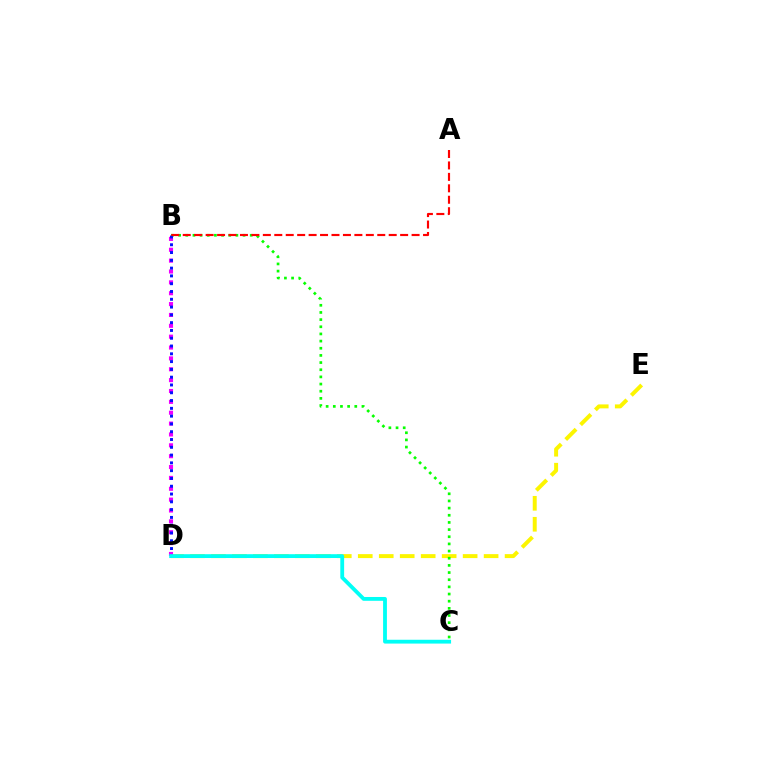{('D', 'E'): [{'color': '#fcf500', 'line_style': 'dashed', 'thickness': 2.85}], ('B', 'D'): [{'color': '#ee00ff', 'line_style': 'dotted', 'thickness': 2.95}, {'color': '#0010ff', 'line_style': 'dotted', 'thickness': 2.12}], ('B', 'C'): [{'color': '#08ff00', 'line_style': 'dotted', 'thickness': 1.95}], ('C', 'D'): [{'color': '#00fff6', 'line_style': 'solid', 'thickness': 2.75}], ('A', 'B'): [{'color': '#ff0000', 'line_style': 'dashed', 'thickness': 1.55}]}